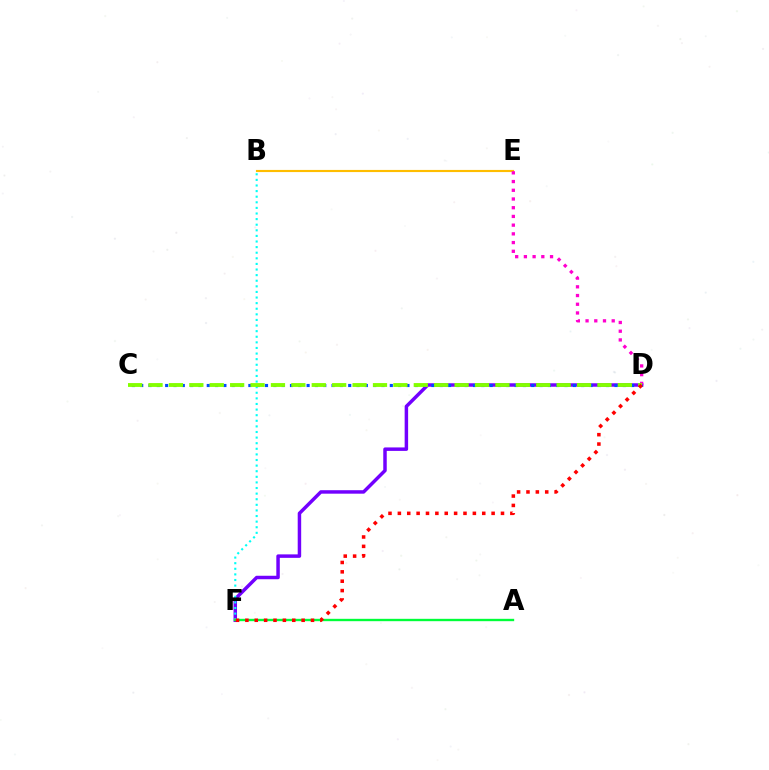{('B', 'E'): [{'color': '#ffbd00', 'line_style': 'solid', 'thickness': 1.55}], ('D', 'F'): [{'color': '#7200ff', 'line_style': 'solid', 'thickness': 2.5}, {'color': '#ff0000', 'line_style': 'dotted', 'thickness': 2.55}], ('D', 'E'): [{'color': '#ff00cf', 'line_style': 'dotted', 'thickness': 2.37}], ('B', 'F'): [{'color': '#00fff6', 'line_style': 'dotted', 'thickness': 1.52}], ('A', 'F'): [{'color': '#00ff39', 'line_style': 'solid', 'thickness': 1.7}], ('C', 'D'): [{'color': '#004bff', 'line_style': 'dotted', 'thickness': 2.26}, {'color': '#84ff00', 'line_style': 'dashed', 'thickness': 2.77}]}